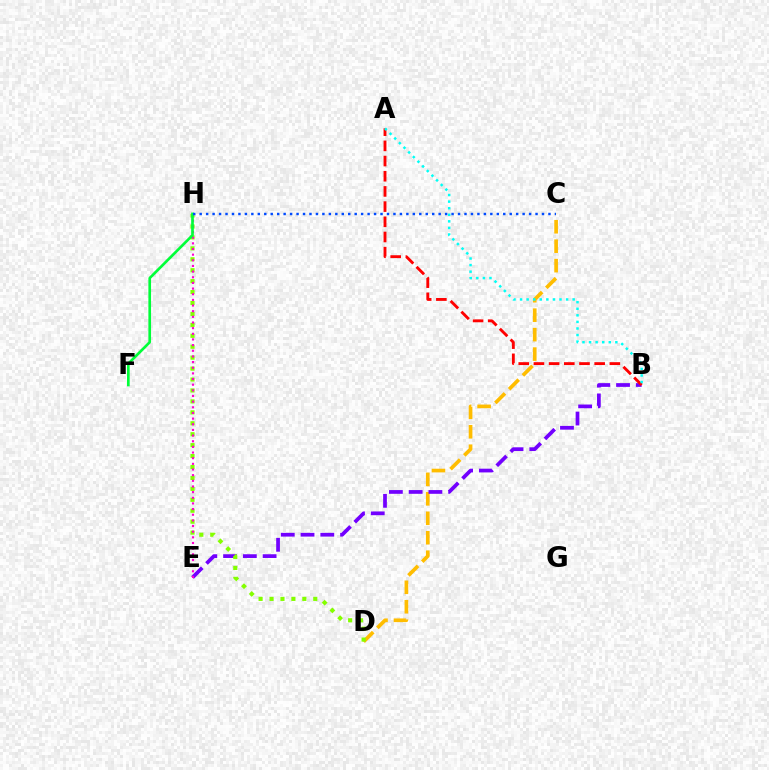{('C', 'D'): [{'color': '#ffbd00', 'line_style': 'dashed', 'thickness': 2.64}], ('B', 'E'): [{'color': '#7200ff', 'line_style': 'dashed', 'thickness': 2.69}], ('D', 'H'): [{'color': '#84ff00', 'line_style': 'dotted', 'thickness': 2.97}], ('A', 'B'): [{'color': '#ff0000', 'line_style': 'dashed', 'thickness': 2.06}, {'color': '#00fff6', 'line_style': 'dotted', 'thickness': 1.79}], ('E', 'H'): [{'color': '#ff00cf', 'line_style': 'dotted', 'thickness': 1.54}], ('F', 'H'): [{'color': '#00ff39', 'line_style': 'solid', 'thickness': 1.92}], ('C', 'H'): [{'color': '#004bff', 'line_style': 'dotted', 'thickness': 1.75}]}